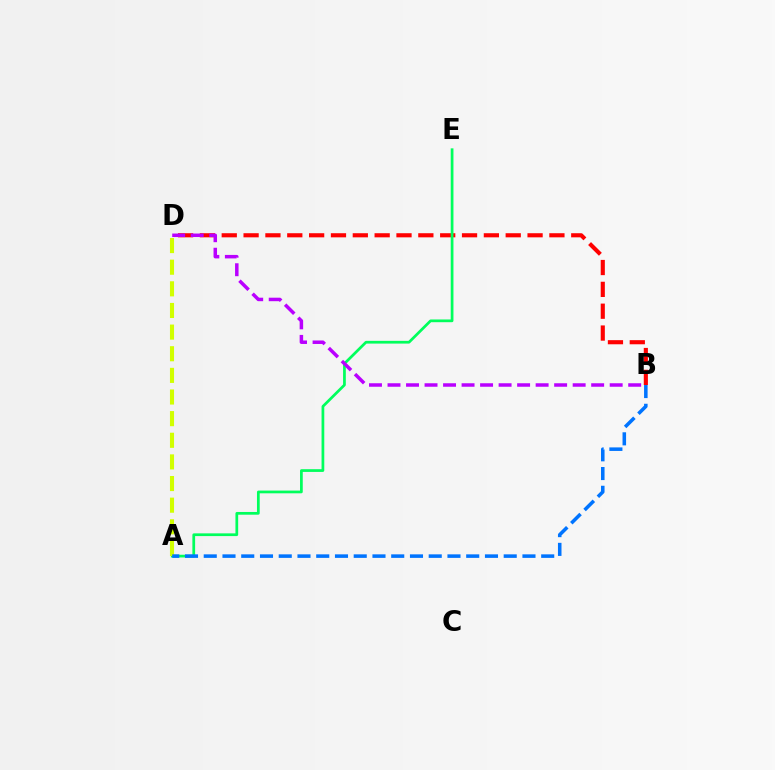{('B', 'D'): [{'color': '#ff0000', 'line_style': 'dashed', 'thickness': 2.97}, {'color': '#b900ff', 'line_style': 'dashed', 'thickness': 2.52}], ('A', 'E'): [{'color': '#00ff5c', 'line_style': 'solid', 'thickness': 1.97}], ('A', 'D'): [{'color': '#d1ff00', 'line_style': 'dashed', 'thickness': 2.94}], ('A', 'B'): [{'color': '#0074ff', 'line_style': 'dashed', 'thickness': 2.55}]}